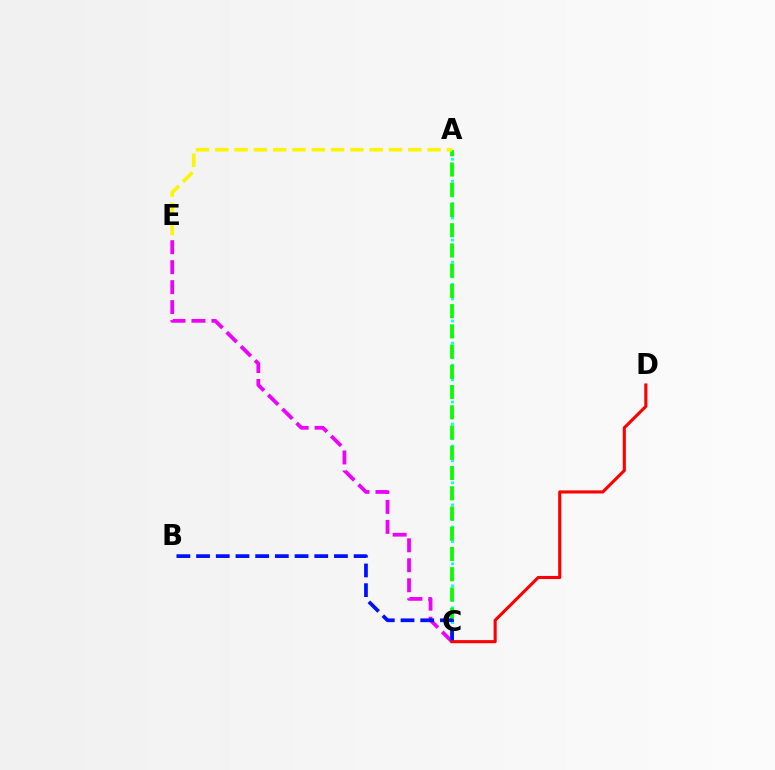{('C', 'E'): [{'color': '#ee00ff', 'line_style': 'dashed', 'thickness': 2.71}], ('A', 'C'): [{'color': '#00fff6', 'line_style': 'dotted', 'thickness': 2.0}, {'color': '#08ff00', 'line_style': 'dashed', 'thickness': 2.75}], ('B', 'C'): [{'color': '#0010ff', 'line_style': 'dashed', 'thickness': 2.68}], ('A', 'E'): [{'color': '#fcf500', 'line_style': 'dashed', 'thickness': 2.62}], ('C', 'D'): [{'color': '#ff0000', 'line_style': 'solid', 'thickness': 2.23}]}